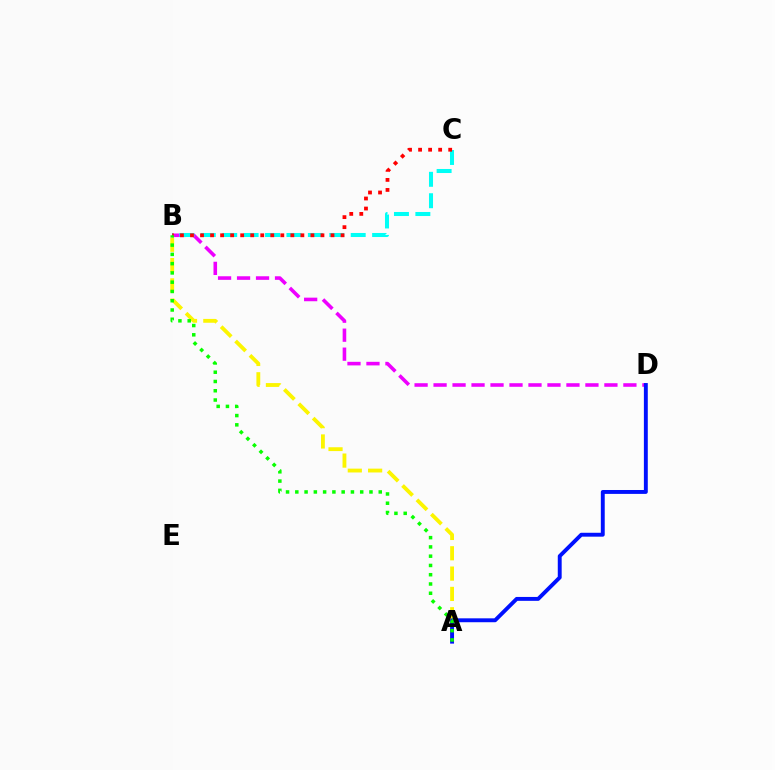{('B', 'D'): [{'color': '#ee00ff', 'line_style': 'dashed', 'thickness': 2.58}], ('A', 'B'): [{'color': '#fcf500', 'line_style': 'dashed', 'thickness': 2.76}, {'color': '#08ff00', 'line_style': 'dotted', 'thickness': 2.52}], ('A', 'D'): [{'color': '#0010ff', 'line_style': 'solid', 'thickness': 2.81}], ('B', 'C'): [{'color': '#00fff6', 'line_style': 'dashed', 'thickness': 2.91}, {'color': '#ff0000', 'line_style': 'dotted', 'thickness': 2.73}]}